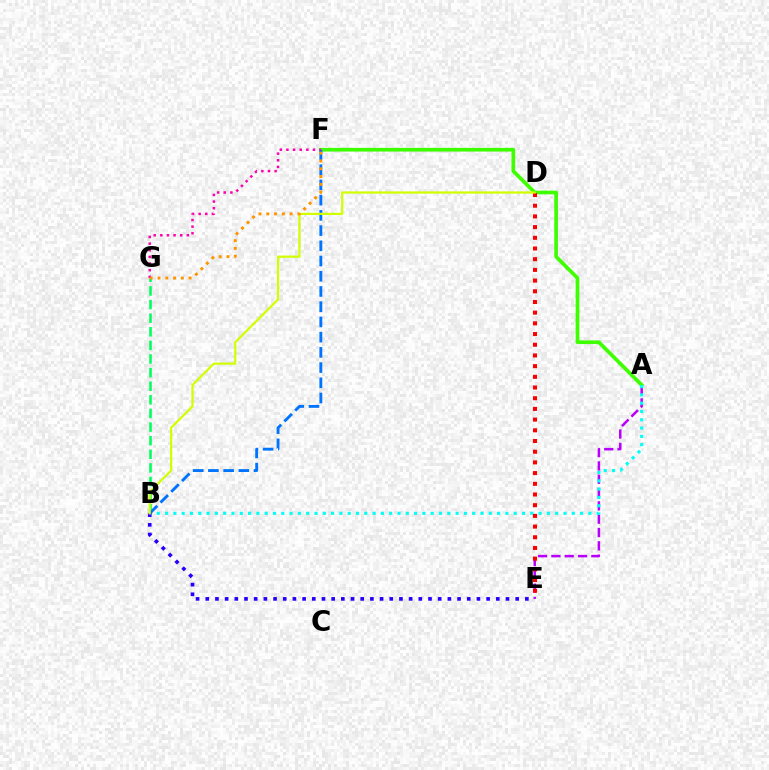{('A', 'E'): [{'color': '#b900ff', 'line_style': 'dashed', 'thickness': 1.81}], ('B', 'G'): [{'color': '#00ff5c', 'line_style': 'dashed', 'thickness': 1.85}], ('A', 'F'): [{'color': '#3dff00', 'line_style': 'solid', 'thickness': 2.65}], ('A', 'B'): [{'color': '#00fff6', 'line_style': 'dotted', 'thickness': 2.26}], ('B', 'F'): [{'color': '#0074ff', 'line_style': 'dashed', 'thickness': 2.07}], ('B', 'E'): [{'color': '#2500ff', 'line_style': 'dotted', 'thickness': 2.63}], ('D', 'E'): [{'color': '#ff0000', 'line_style': 'dotted', 'thickness': 2.91}], ('B', 'D'): [{'color': '#d1ff00', 'line_style': 'solid', 'thickness': 1.59}], ('F', 'G'): [{'color': '#ff00ac', 'line_style': 'dotted', 'thickness': 1.8}, {'color': '#ff9400', 'line_style': 'dotted', 'thickness': 2.11}]}